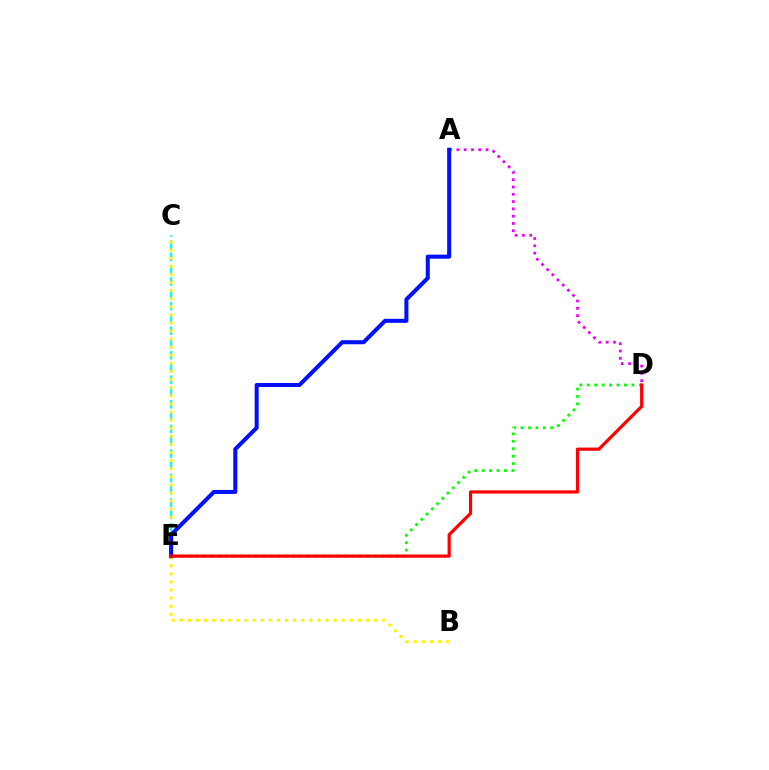{('A', 'D'): [{'color': '#ee00ff', 'line_style': 'dotted', 'thickness': 1.98}], ('C', 'E'): [{'color': '#00fff6', 'line_style': 'dashed', 'thickness': 1.67}], ('B', 'C'): [{'color': '#fcf500', 'line_style': 'dotted', 'thickness': 2.2}], ('A', 'E'): [{'color': '#0010ff', 'line_style': 'solid', 'thickness': 2.91}], ('D', 'E'): [{'color': '#08ff00', 'line_style': 'dotted', 'thickness': 2.02}, {'color': '#ff0000', 'line_style': 'solid', 'thickness': 2.29}]}